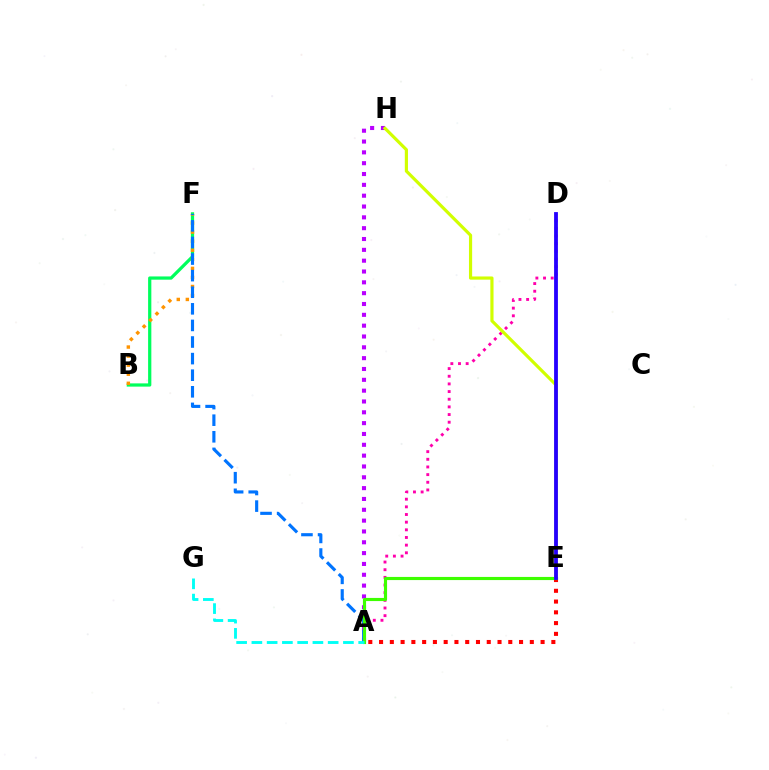{('A', 'D'): [{'color': '#ff00ac', 'line_style': 'dotted', 'thickness': 2.08}], ('A', 'E'): [{'color': '#ff0000', 'line_style': 'dotted', 'thickness': 2.93}, {'color': '#3dff00', 'line_style': 'solid', 'thickness': 2.26}], ('B', 'F'): [{'color': '#00ff5c', 'line_style': 'solid', 'thickness': 2.33}, {'color': '#ff9400', 'line_style': 'dotted', 'thickness': 2.46}], ('A', 'H'): [{'color': '#b900ff', 'line_style': 'dotted', 'thickness': 2.94}], ('A', 'F'): [{'color': '#0074ff', 'line_style': 'dashed', 'thickness': 2.25}], ('E', 'H'): [{'color': '#d1ff00', 'line_style': 'solid', 'thickness': 2.28}], ('A', 'G'): [{'color': '#00fff6', 'line_style': 'dashed', 'thickness': 2.07}], ('D', 'E'): [{'color': '#2500ff', 'line_style': 'solid', 'thickness': 2.74}]}